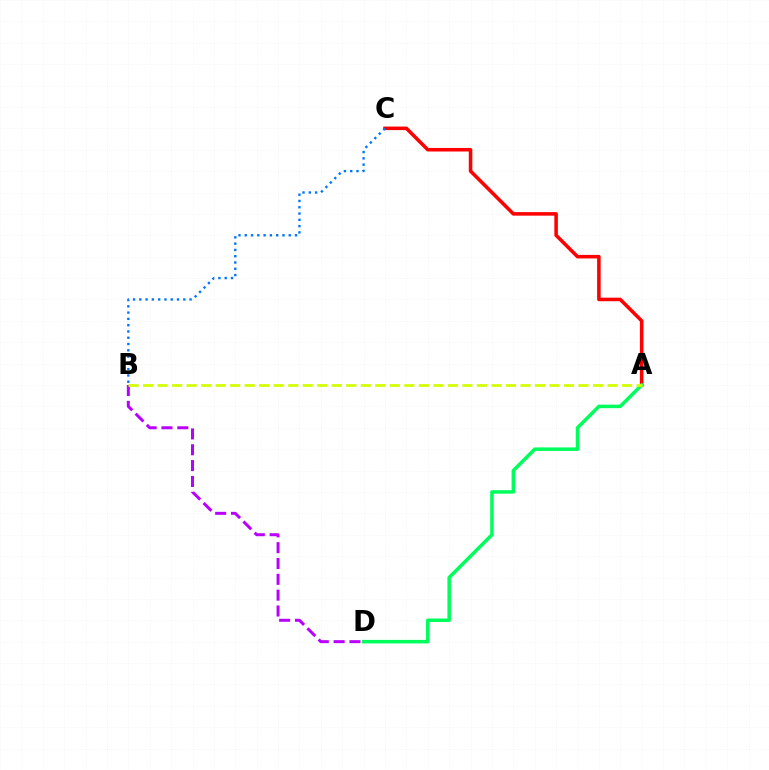{('A', 'C'): [{'color': '#ff0000', 'line_style': 'solid', 'thickness': 2.55}], ('A', 'D'): [{'color': '#00ff5c', 'line_style': 'solid', 'thickness': 2.53}], ('B', 'C'): [{'color': '#0074ff', 'line_style': 'dotted', 'thickness': 1.71}], ('B', 'D'): [{'color': '#b900ff', 'line_style': 'dashed', 'thickness': 2.15}], ('A', 'B'): [{'color': '#d1ff00', 'line_style': 'dashed', 'thickness': 1.97}]}